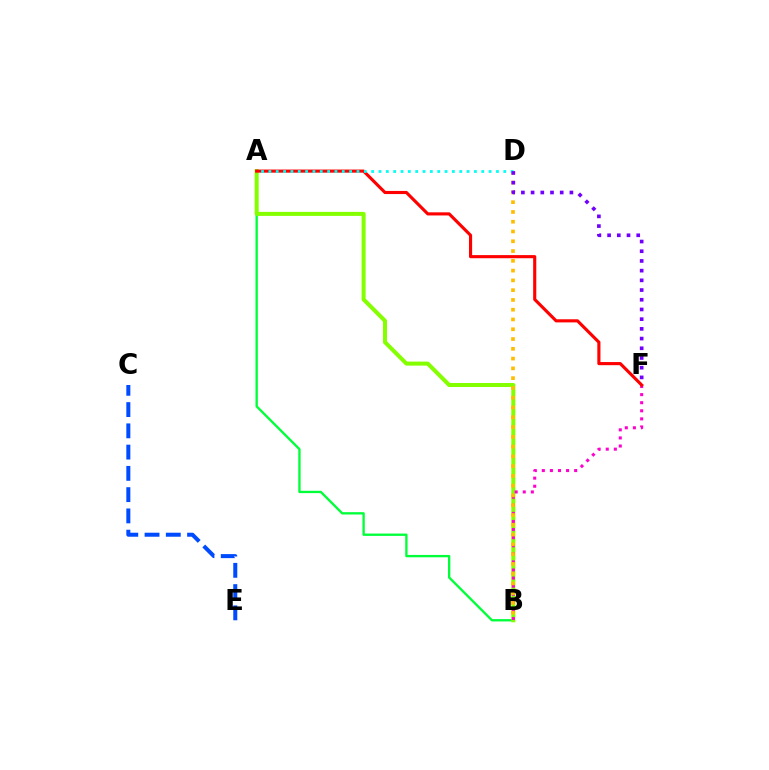{('A', 'B'): [{'color': '#00ff39', 'line_style': 'solid', 'thickness': 1.68}, {'color': '#84ff00', 'line_style': 'solid', 'thickness': 2.89}], ('B', 'F'): [{'color': '#ff00cf', 'line_style': 'dotted', 'thickness': 2.2}], ('B', 'D'): [{'color': '#ffbd00', 'line_style': 'dotted', 'thickness': 2.66}], ('A', 'F'): [{'color': '#ff0000', 'line_style': 'solid', 'thickness': 2.25}], ('A', 'D'): [{'color': '#00fff6', 'line_style': 'dotted', 'thickness': 1.99}], ('C', 'E'): [{'color': '#004bff', 'line_style': 'dashed', 'thickness': 2.89}], ('D', 'F'): [{'color': '#7200ff', 'line_style': 'dotted', 'thickness': 2.64}]}